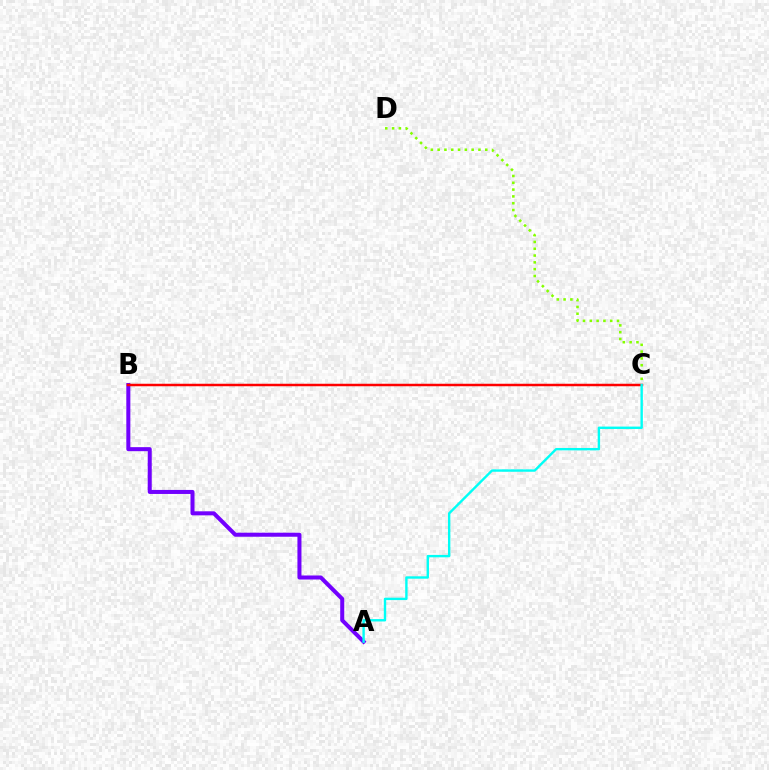{('C', 'D'): [{'color': '#84ff00', 'line_style': 'dotted', 'thickness': 1.85}], ('A', 'B'): [{'color': '#7200ff', 'line_style': 'solid', 'thickness': 2.9}], ('B', 'C'): [{'color': '#ff0000', 'line_style': 'solid', 'thickness': 1.79}], ('A', 'C'): [{'color': '#00fff6', 'line_style': 'solid', 'thickness': 1.72}]}